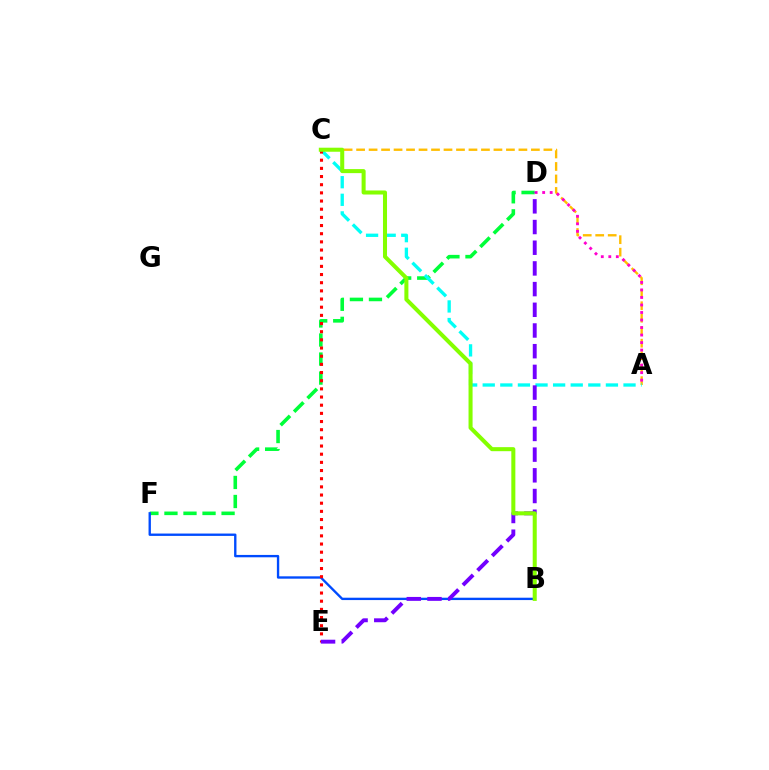{('D', 'F'): [{'color': '#00ff39', 'line_style': 'dashed', 'thickness': 2.59}], ('A', 'C'): [{'color': '#ffbd00', 'line_style': 'dashed', 'thickness': 1.7}, {'color': '#00fff6', 'line_style': 'dashed', 'thickness': 2.39}], ('A', 'D'): [{'color': '#ff00cf', 'line_style': 'dotted', 'thickness': 2.04}], ('B', 'F'): [{'color': '#004bff', 'line_style': 'solid', 'thickness': 1.7}], ('C', 'E'): [{'color': '#ff0000', 'line_style': 'dotted', 'thickness': 2.22}], ('D', 'E'): [{'color': '#7200ff', 'line_style': 'dashed', 'thickness': 2.81}], ('B', 'C'): [{'color': '#84ff00', 'line_style': 'solid', 'thickness': 2.91}]}